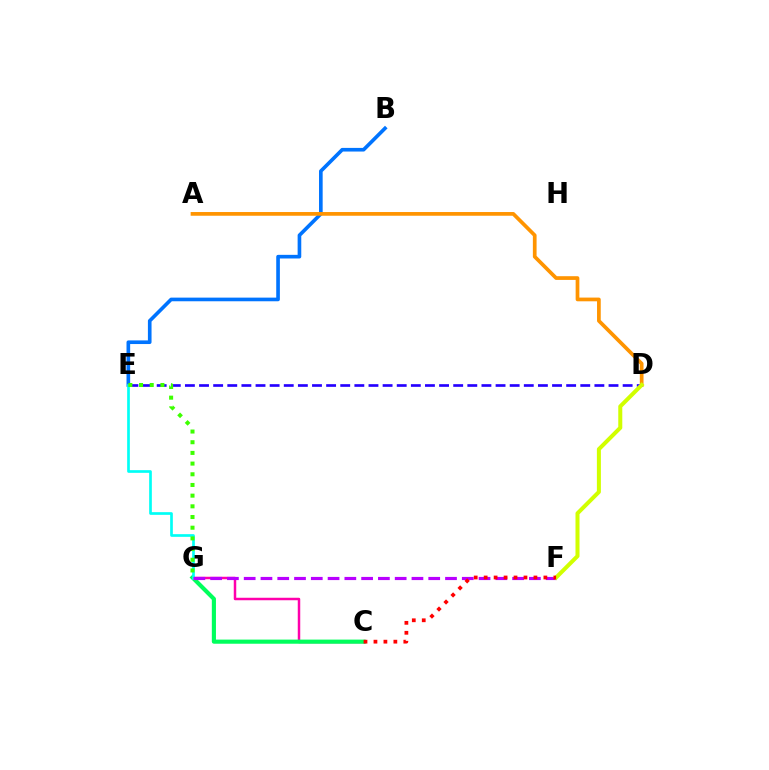{('B', 'E'): [{'color': '#0074ff', 'line_style': 'solid', 'thickness': 2.62}], ('A', 'D'): [{'color': '#ff9400', 'line_style': 'solid', 'thickness': 2.68}], ('C', 'G'): [{'color': '#ff00ac', 'line_style': 'solid', 'thickness': 1.79}, {'color': '#00ff5c', 'line_style': 'solid', 'thickness': 2.97}], ('D', 'E'): [{'color': '#2500ff', 'line_style': 'dashed', 'thickness': 1.92}], ('E', 'G'): [{'color': '#00fff6', 'line_style': 'solid', 'thickness': 1.93}, {'color': '#3dff00', 'line_style': 'dotted', 'thickness': 2.9}], ('F', 'G'): [{'color': '#b900ff', 'line_style': 'dashed', 'thickness': 2.28}], ('D', 'F'): [{'color': '#d1ff00', 'line_style': 'solid', 'thickness': 2.89}], ('C', 'F'): [{'color': '#ff0000', 'line_style': 'dotted', 'thickness': 2.7}]}